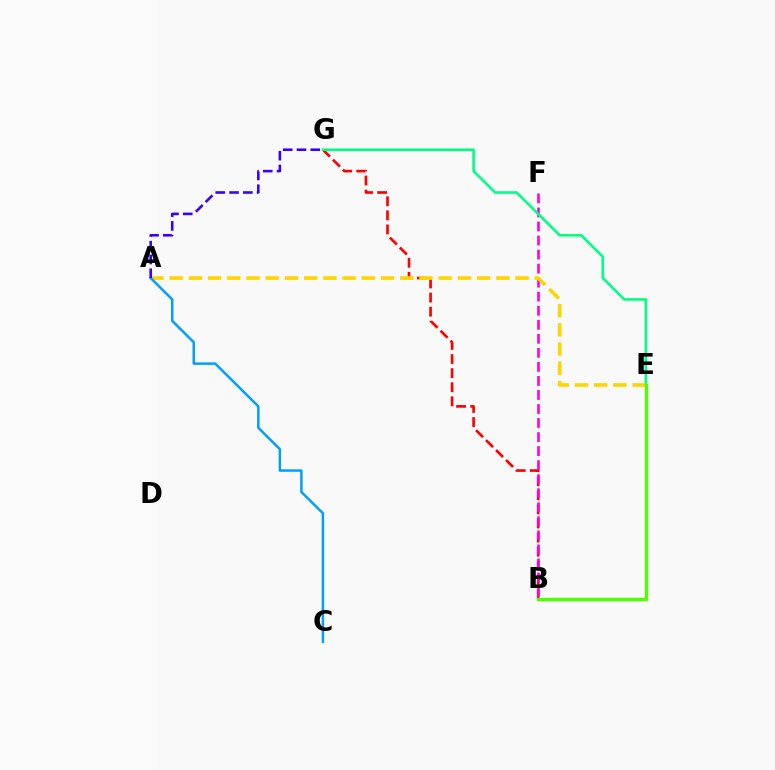{('B', 'G'): [{'color': '#ff0000', 'line_style': 'dashed', 'thickness': 1.91}], ('B', 'F'): [{'color': '#ff00ed', 'line_style': 'dashed', 'thickness': 1.91}], ('E', 'G'): [{'color': '#00ff86', 'line_style': 'solid', 'thickness': 1.87}], ('A', 'E'): [{'color': '#ffd500', 'line_style': 'dashed', 'thickness': 2.61}], ('A', 'C'): [{'color': '#009eff', 'line_style': 'solid', 'thickness': 1.79}], ('B', 'E'): [{'color': '#4fff00', 'line_style': 'solid', 'thickness': 2.42}], ('A', 'G'): [{'color': '#3700ff', 'line_style': 'dashed', 'thickness': 1.87}]}